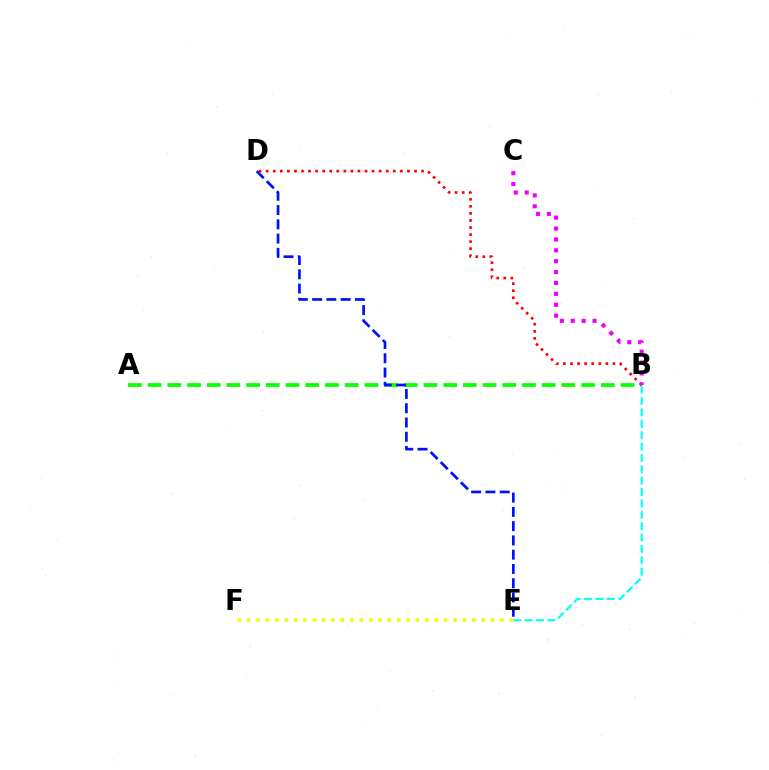{('A', 'B'): [{'color': '#08ff00', 'line_style': 'dashed', 'thickness': 2.68}], ('B', 'D'): [{'color': '#ff0000', 'line_style': 'dotted', 'thickness': 1.92}], ('B', 'E'): [{'color': '#00fff6', 'line_style': 'dashed', 'thickness': 1.55}], ('D', 'E'): [{'color': '#0010ff', 'line_style': 'dashed', 'thickness': 1.94}], ('B', 'C'): [{'color': '#ee00ff', 'line_style': 'dotted', 'thickness': 2.96}], ('E', 'F'): [{'color': '#fcf500', 'line_style': 'dotted', 'thickness': 2.55}]}